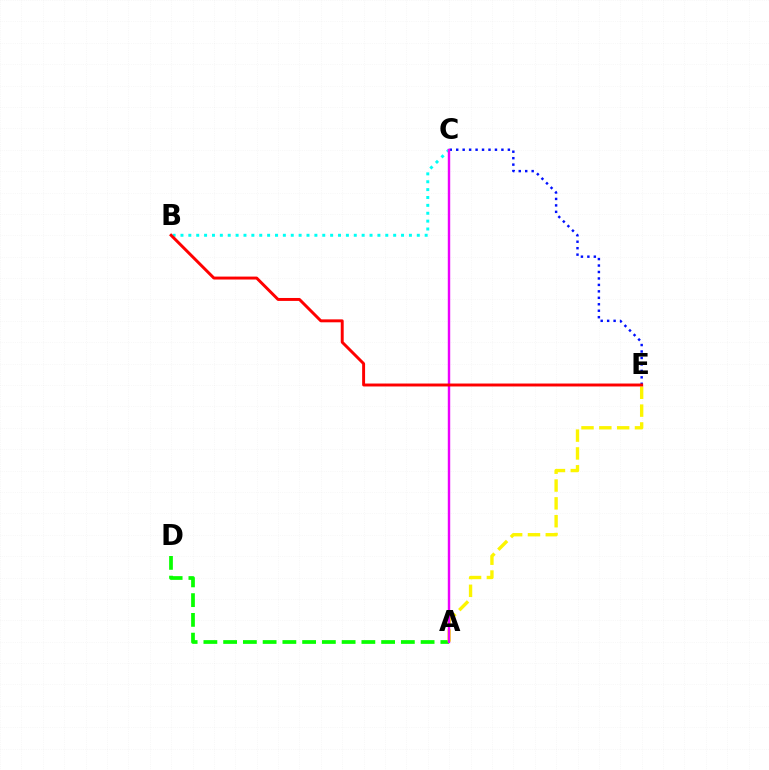{('A', 'D'): [{'color': '#08ff00', 'line_style': 'dashed', 'thickness': 2.68}], ('A', 'E'): [{'color': '#fcf500', 'line_style': 'dashed', 'thickness': 2.42}], ('C', 'E'): [{'color': '#0010ff', 'line_style': 'dotted', 'thickness': 1.75}], ('B', 'C'): [{'color': '#00fff6', 'line_style': 'dotted', 'thickness': 2.14}], ('A', 'C'): [{'color': '#ee00ff', 'line_style': 'solid', 'thickness': 1.74}], ('B', 'E'): [{'color': '#ff0000', 'line_style': 'solid', 'thickness': 2.11}]}